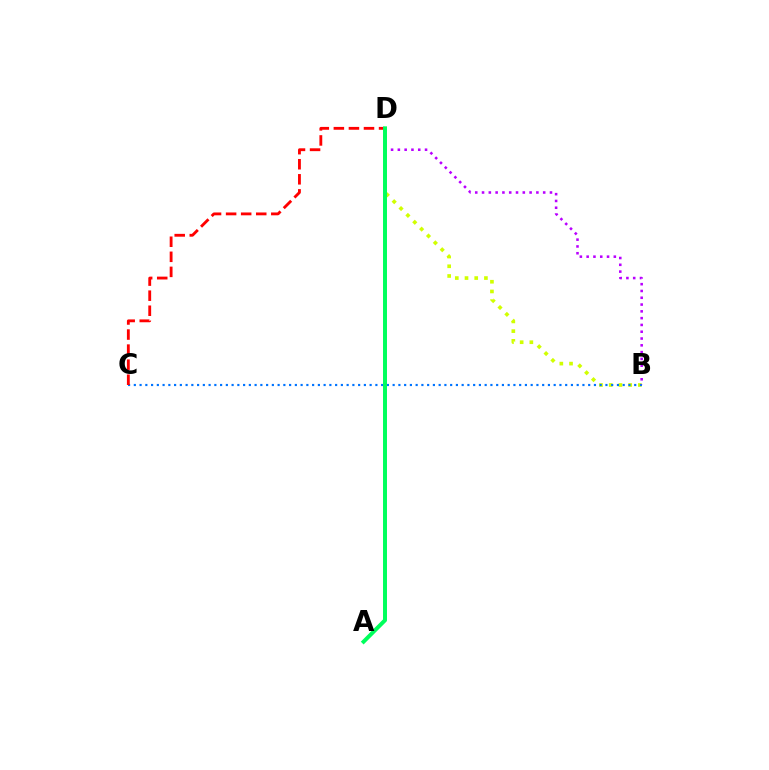{('B', 'D'): [{'color': '#d1ff00', 'line_style': 'dotted', 'thickness': 2.64}, {'color': '#b900ff', 'line_style': 'dotted', 'thickness': 1.85}], ('B', 'C'): [{'color': '#0074ff', 'line_style': 'dotted', 'thickness': 1.56}], ('C', 'D'): [{'color': '#ff0000', 'line_style': 'dashed', 'thickness': 2.05}], ('A', 'D'): [{'color': '#00ff5c', 'line_style': 'solid', 'thickness': 2.86}]}